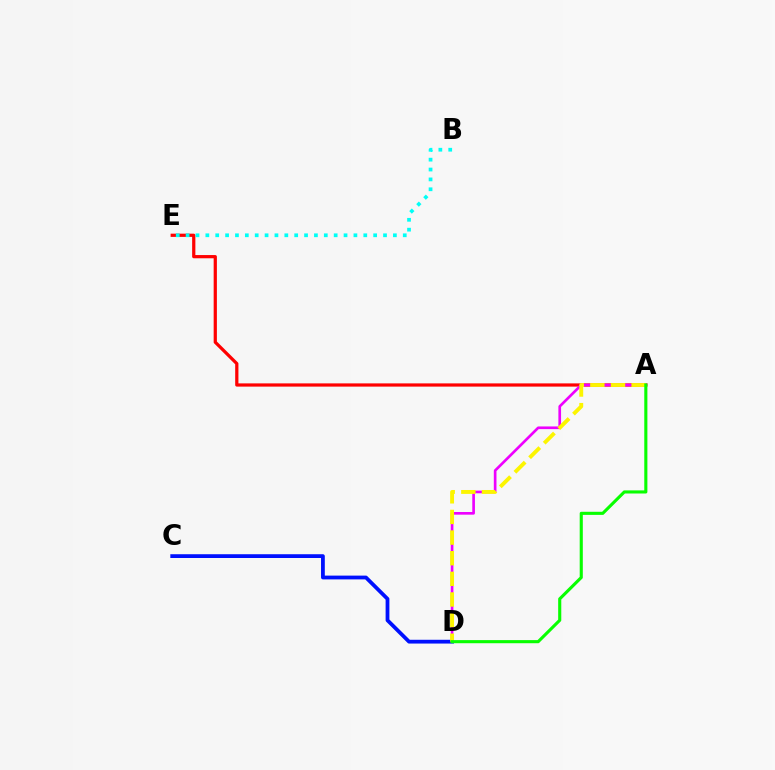{('A', 'E'): [{'color': '#ff0000', 'line_style': 'solid', 'thickness': 2.33}], ('C', 'D'): [{'color': '#0010ff', 'line_style': 'solid', 'thickness': 2.72}], ('A', 'D'): [{'color': '#ee00ff', 'line_style': 'solid', 'thickness': 1.92}, {'color': '#fcf500', 'line_style': 'dashed', 'thickness': 2.8}, {'color': '#08ff00', 'line_style': 'solid', 'thickness': 2.24}], ('B', 'E'): [{'color': '#00fff6', 'line_style': 'dotted', 'thickness': 2.68}]}